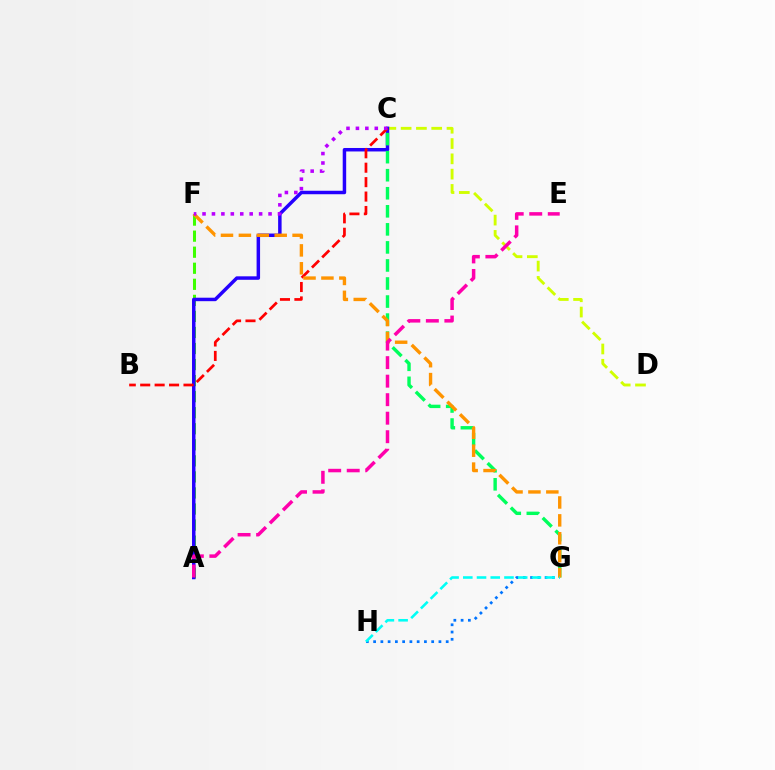{('A', 'F'): [{'color': '#3dff00', 'line_style': 'dashed', 'thickness': 2.18}], ('G', 'H'): [{'color': '#0074ff', 'line_style': 'dotted', 'thickness': 1.97}, {'color': '#00fff6', 'line_style': 'dashed', 'thickness': 1.86}], ('C', 'D'): [{'color': '#d1ff00', 'line_style': 'dashed', 'thickness': 2.08}], ('A', 'C'): [{'color': '#2500ff', 'line_style': 'solid', 'thickness': 2.5}], ('C', 'G'): [{'color': '#00ff5c', 'line_style': 'dashed', 'thickness': 2.45}], ('B', 'C'): [{'color': '#ff0000', 'line_style': 'dashed', 'thickness': 1.96}], ('F', 'G'): [{'color': '#ff9400', 'line_style': 'dashed', 'thickness': 2.43}], ('A', 'E'): [{'color': '#ff00ac', 'line_style': 'dashed', 'thickness': 2.52}], ('C', 'F'): [{'color': '#b900ff', 'line_style': 'dotted', 'thickness': 2.56}]}